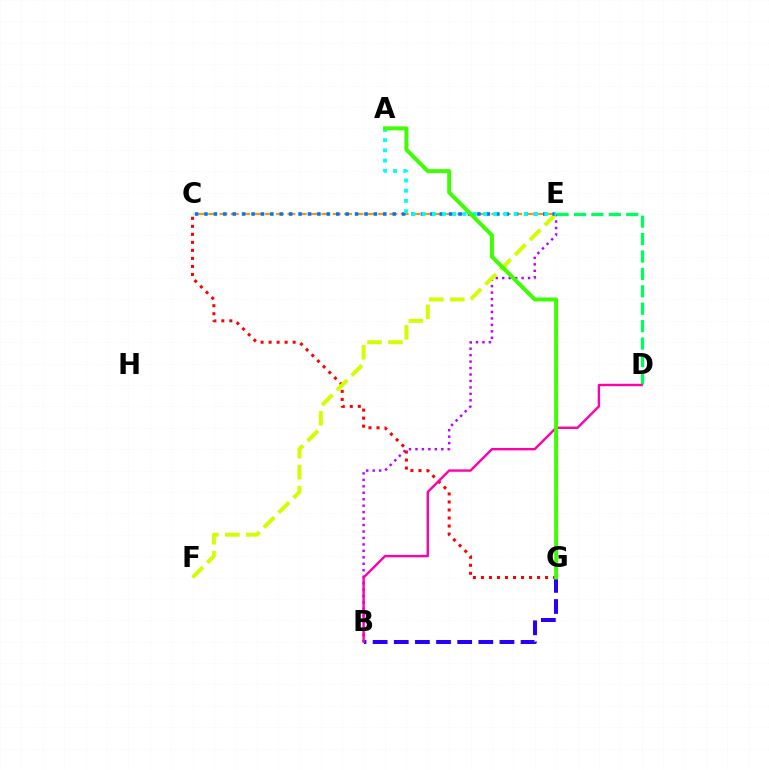{('B', 'E'): [{'color': '#b900ff', 'line_style': 'dotted', 'thickness': 1.75}], ('B', 'G'): [{'color': '#2500ff', 'line_style': 'dashed', 'thickness': 2.87}], ('C', 'E'): [{'color': '#ff9400', 'line_style': 'dashed', 'thickness': 1.54}, {'color': '#0074ff', 'line_style': 'dotted', 'thickness': 2.56}], ('C', 'G'): [{'color': '#ff0000', 'line_style': 'dotted', 'thickness': 2.18}], ('E', 'F'): [{'color': '#d1ff00', 'line_style': 'dashed', 'thickness': 2.84}], ('D', 'E'): [{'color': '#00ff5c', 'line_style': 'dashed', 'thickness': 2.37}], ('A', 'E'): [{'color': '#00fff6', 'line_style': 'dotted', 'thickness': 2.78}], ('B', 'D'): [{'color': '#ff00ac', 'line_style': 'solid', 'thickness': 1.72}], ('A', 'G'): [{'color': '#3dff00', 'line_style': 'solid', 'thickness': 2.85}]}